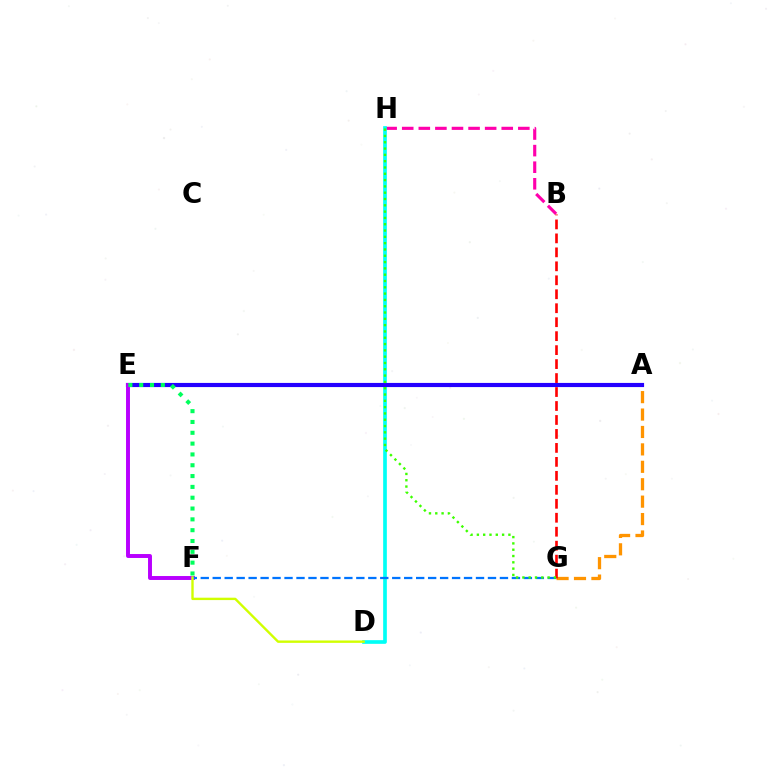{('A', 'G'): [{'color': '#ff9400', 'line_style': 'dashed', 'thickness': 2.37}], ('B', 'H'): [{'color': '#ff00ac', 'line_style': 'dashed', 'thickness': 2.25}], ('D', 'H'): [{'color': '#00fff6', 'line_style': 'solid', 'thickness': 2.64}], ('A', 'E'): [{'color': '#2500ff', 'line_style': 'solid', 'thickness': 2.98}], ('E', 'F'): [{'color': '#b900ff', 'line_style': 'solid', 'thickness': 2.84}, {'color': '#00ff5c', 'line_style': 'dotted', 'thickness': 2.94}], ('B', 'G'): [{'color': '#ff0000', 'line_style': 'dashed', 'thickness': 1.9}], ('F', 'G'): [{'color': '#0074ff', 'line_style': 'dashed', 'thickness': 1.63}], ('D', 'F'): [{'color': '#d1ff00', 'line_style': 'solid', 'thickness': 1.72}], ('G', 'H'): [{'color': '#3dff00', 'line_style': 'dotted', 'thickness': 1.71}]}